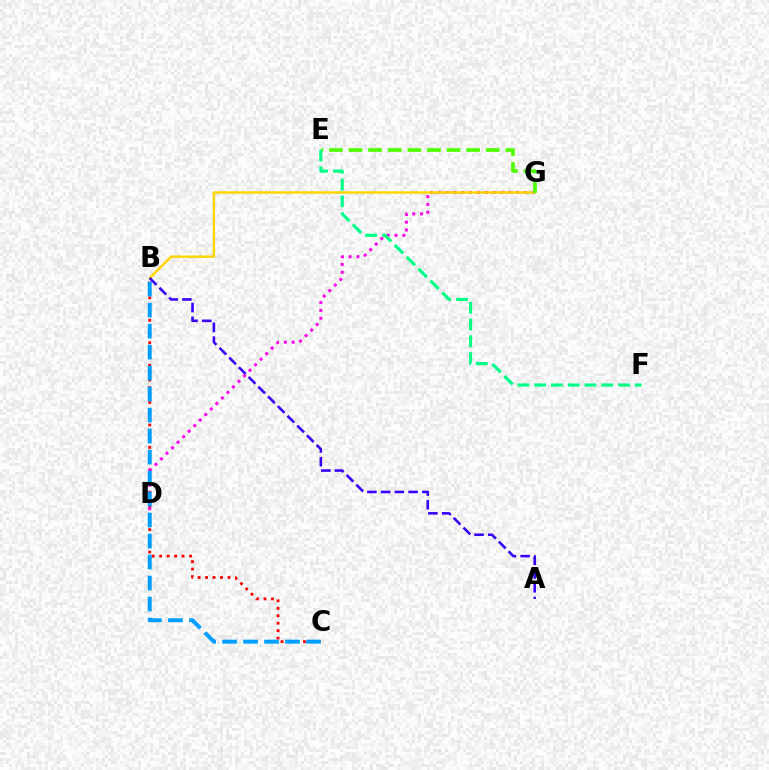{('B', 'C'): [{'color': '#ff0000', 'line_style': 'dotted', 'thickness': 2.03}, {'color': '#009eff', 'line_style': 'dashed', 'thickness': 2.85}], ('D', 'G'): [{'color': '#ff00ed', 'line_style': 'dotted', 'thickness': 2.13}], ('B', 'G'): [{'color': '#ffd500', 'line_style': 'solid', 'thickness': 1.76}], ('E', 'G'): [{'color': '#4fff00', 'line_style': 'dashed', 'thickness': 2.66}], ('A', 'B'): [{'color': '#3700ff', 'line_style': 'dashed', 'thickness': 1.87}], ('E', 'F'): [{'color': '#00ff86', 'line_style': 'dashed', 'thickness': 2.28}]}